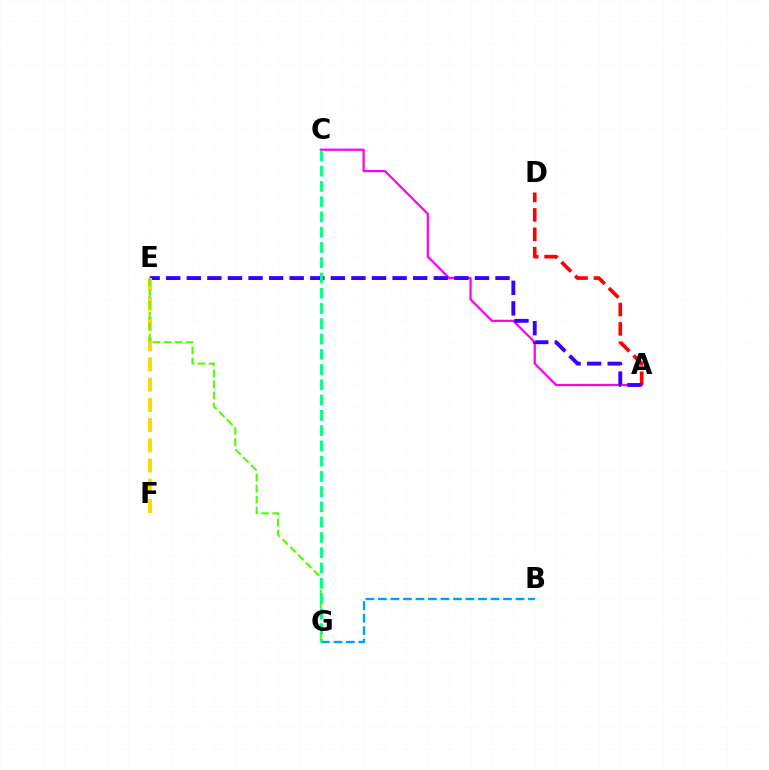{('A', 'C'): [{'color': '#ff00ed', 'line_style': 'solid', 'thickness': 1.59}], ('B', 'G'): [{'color': '#009eff', 'line_style': 'dashed', 'thickness': 1.7}], ('A', 'D'): [{'color': '#ff0000', 'line_style': 'dashed', 'thickness': 2.63}], ('A', 'E'): [{'color': '#3700ff', 'line_style': 'dashed', 'thickness': 2.8}], ('E', 'F'): [{'color': '#ffd500', 'line_style': 'dashed', 'thickness': 2.75}], ('E', 'G'): [{'color': '#4fff00', 'line_style': 'dashed', 'thickness': 1.5}], ('C', 'G'): [{'color': '#00ff86', 'line_style': 'dashed', 'thickness': 2.07}]}